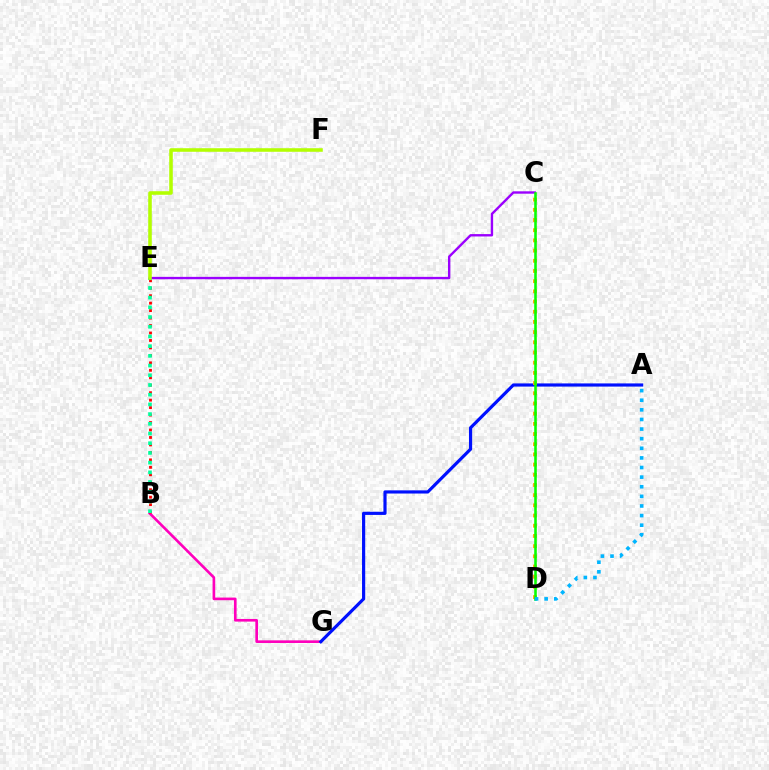{('B', 'G'): [{'color': '#ff00bd', 'line_style': 'solid', 'thickness': 1.9}], ('B', 'E'): [{'color': '#ff0000', 'line_style': 'dotted', 'thickness': 2.03}, {'color': '#00ff9d', 'line_style': 'dotted', 'thickness': 2.64}], ('A', 'G'): [{'color': '#0010ff', 'line_style': 'solid', 'thickness': 2.29}], ('C', 'E'): [{'color': '#9b00ff', 'line_style': 'solid', 'thickness': 1.71}], ('E', 'F'): [{'color': '#b3ff00', 'line_style': 'solid', 'thickness': 2.57}], ('C', 'D'): [{'color': '#ffa500', 'line_style': 'dotted', 'thickness': 2.77}, {'color': '#08ff00', 'line_style': 'solid', 'thickness': 1.86}], ('A', 'D'): [{'color': '#00b5ff', 'line_style': 'dotted', 'thickness': 2.61}]}